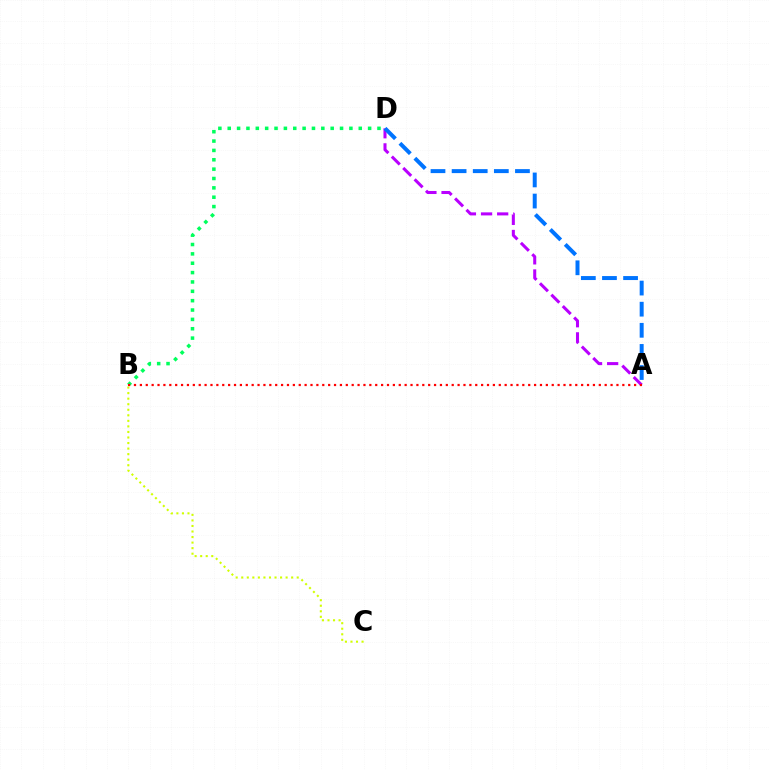{('B', 'D'): [{'color': '#00ff5c', 'line_style': 'dotted', 'thickness': 2.54}], ('A', 'D'): [{'color': '#b900ff', 'line_style': 'dashed', 'thickness': 2.19}, {'color': '#0074ff', 'line_style': 'dashed', 'thickness': 2.87}], ('B', 'C'): [{'color': '#d1ff00', 'line_style': 'dotted', 'thickness': 1.51}], ('A', 'B'): [{'color': '#ff0000', 'line_style': 'dotted', 'thickness': 1.6}]}